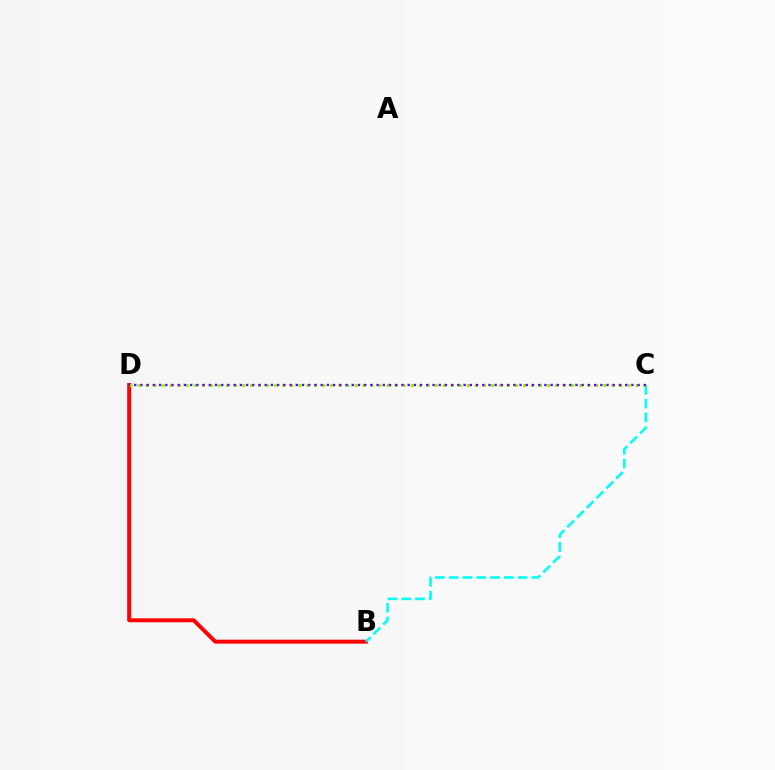{('B', 'D'): [{'color': '#ff0000', 'line_style': 'solid', 'thickness': 2.84}], ('B', 'C'): [{'color': '#00fff6', 'line_style': 'dashed', 'thickness': 1.87}], ('C', 'D'): [{'color': '#84ff00', 'line_style': 'dotted', 'thickness': 2.18}, {'color': '#7200ff', 'line_style': 'dotted', 'thickness': 1.69}]}